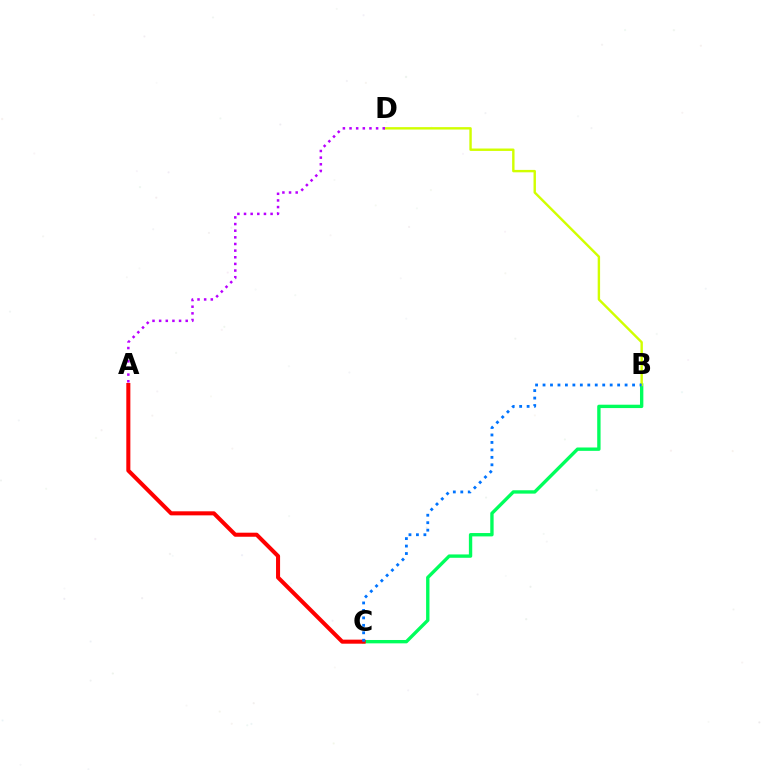{('B', 'C'): [{'color': '#00ff5c', 'line_style': 'solid', 'thickness': 2.42}, {'color': '#0074ff', 'line_style': 'dotted', 'thickness': 2.03}], ('B', 'D'): [{'color': '#d1ff00', 'line_style': 'solid', 'thickness': 1.74}], ('A', 'C'): [{'color': '#ff0000', 'line_style': 'solid', 'thickness': 2.91}], ('A', 'D'): [{'color': '#b900ff', 'line_style': 'dotted', 'thickness': 1.8}]}